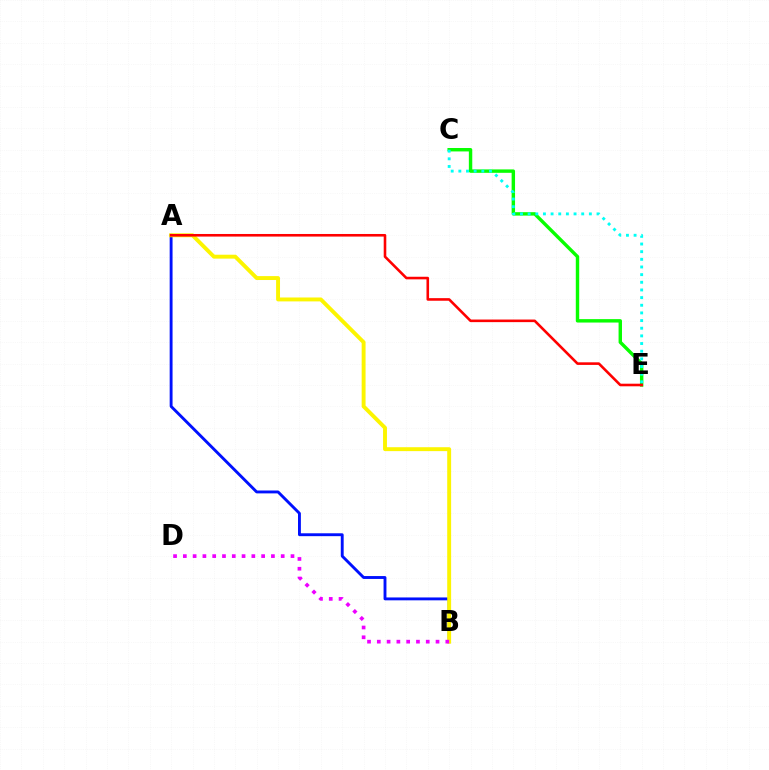{('A', 'B'): [{'color': '#0010ff', 'line_style': 'solid', 'thickness': 2.08}, {'color': '#fcf500', 'line_style': 'solid', 'thickness': 2.81}], ('C', 'E'): [{'color': '#08ff00', 'line_style': 'solid', 'thickness': 2.46}, {'color': '#00fff6', 'line_style': 'dotted', 'thickness': 2.08}], ('B', 'D'): [{'color': '#ee00ff', 'line_style': 'dotted', 'thickness': 2.66}], ('A', 'E'): [{'color': '#ff0000', 'line_style': 'solid', 'thickness': 1.87}]}